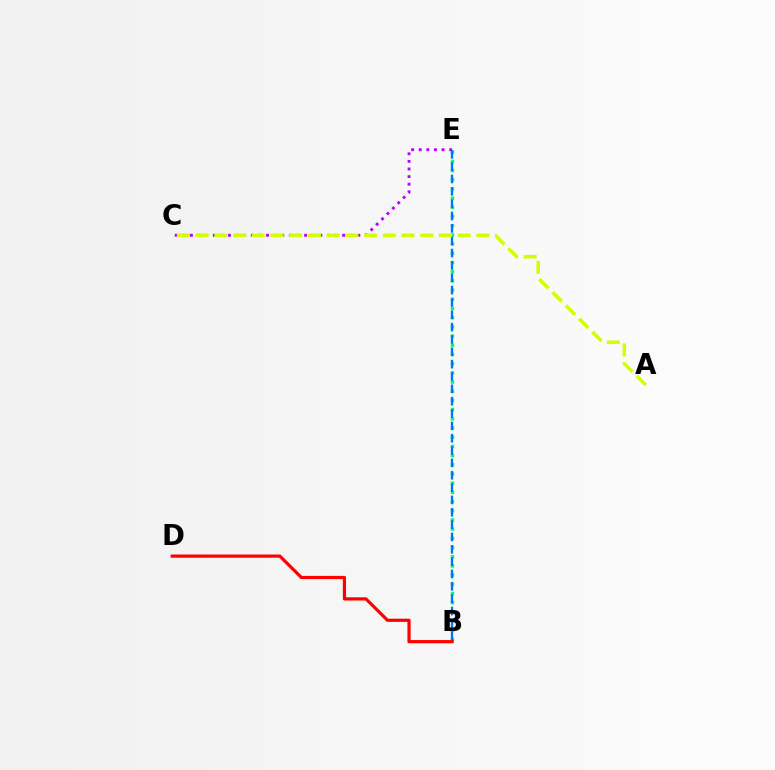{('B', 'E'): [{'color': '#00ff5c', 'line_style': 'dotted', 'thickness': 2.5}, {'color': '#0074ff', 'line_style': 'dashed', 'thickness': 1.68}], ('C', 'E'): [{'color': '#b900ff', 'line_style': 'dotted', 'thickness': 2.07}], ('B', 'D'): [{'color': '#ff0000', 'line_style': 'solid', 'thickness': 2.31}], ('A', 'C'): [{'color': '#d1ff00', 'line_style': 'dashed', 'thickness': 2.54}]}